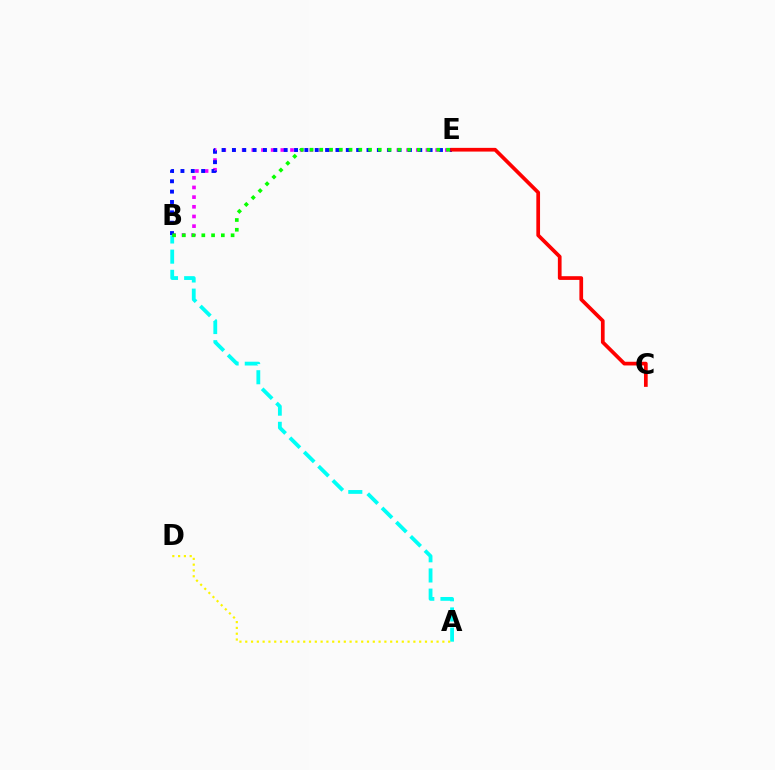{('A', 'B'): [{'color': '#00fff6', 'line_style': 'dashed', 'thickness': 2.74}], ('B', 'E'): [{'color': '#ee00ff', 'line_style': 'dotted', 'thickness': 2.63}, {'color': '#0010ff', 'line_style': 'dotted', 'thickness': 2.81}, {'color': '#08ff00', 'line_style': 'dotted', 'thickness': 2.65}], ('A', 'D'): [{'color': '#fcf500', 'line_style': 'dotted', 'thickness': 1.58}], ('C', 'E'): [{'color': '#ff0000', 'line_style': 'solid', 'thickness': 2.67}]}